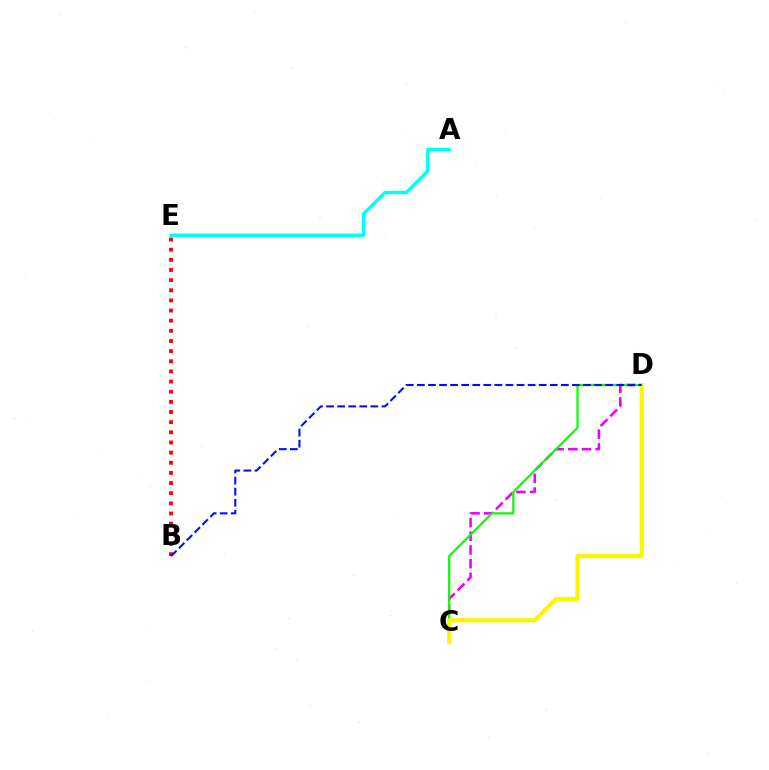{('A', 'E'): [{'color': '#00fff6', 'line_style': 'solid', 'thickness': 2.45}], ('C', 'D'): [{'color': '#ee00ff', 'line_style': 'dashed', 'thickness': 1.86}, {'color': '#08ff00', 'line_style': 'solid', 'thickness': 1.59}, {'color': '#fcf500', 'line_style': 'solid', 'thickness': 2.97}], ('B', 'E'): [{'color': '#ff0000', 'line_style': 'dotted', 'thickness': 2.76}], ('B', 'D'): [{'color': '#0010ff', 'line_style': 'dashed', 'thickness': 1.5}]}